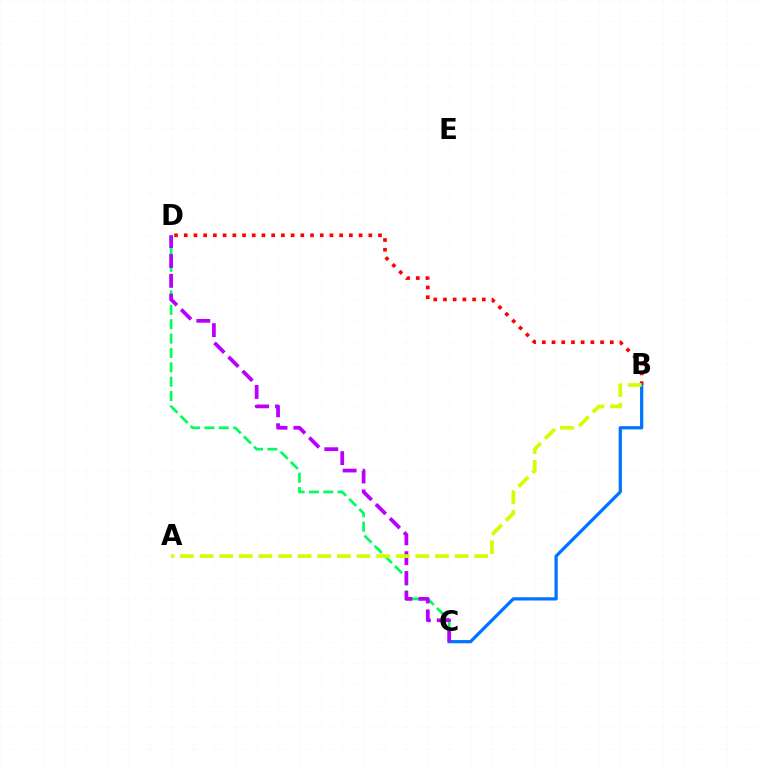{('B', 'D'): [{'color': '#ff0000', 'line_style': 'dotted', 'thickness': 2.64}], ('C', 'D'): [{'color': '#00ff5c', 'line_style': 'dashed', 'thickness': 1.95}, {'color': '#b900ff', 'line_style': 'dashed', 'thickness': 2.7}], ('B', 'C'): [{'color': '#0074ff', 'line_style': 'solid', 'thickness': 2.33}], ('A', 'B'): [{'color': '#d1ff00', 'line_style': 'dashed', 'thickness': 2.66}]}